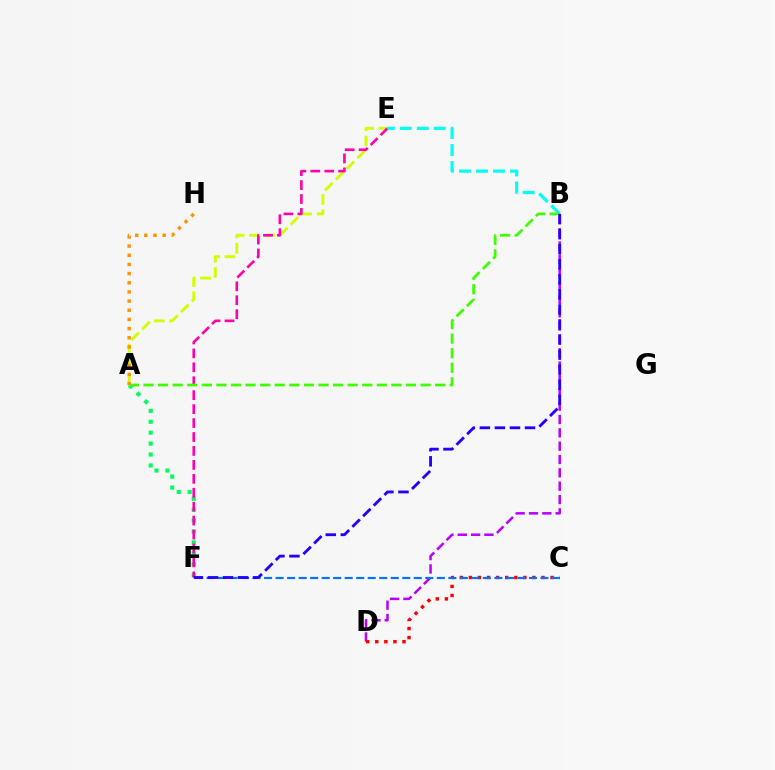{('A', 'F'): [{'color': '#00ff5c', 'line_style': 'dotted', 'thickness': 2.97}], ('A', 'E'): [{'color': '#d1ff00', 'line_style': 'dashed', 'thickness': 2.08}], ('E', 'F'): [{'color': '#ff00ac', 'line_style': 'dashed', 'thickness': 1.89}], ('B', 'D'): [{'color': '#b900ff', 'line_style': 'dashed', 'thickness': 1.81}], ('C', 'D'): [{'color': '#ff0000', 'line_style': 'dotted', 'thickness': 2.47}], ('B', 'E'): [{'color': '#00fff6', 'line_style': 'dashed', 'thickness': 2.31}], ('C', 'F'): [{'color': '#0074ff', 'line_style': 'dashed', 'thickness': 1.56}], ('A', 'B'): [{'color': '#3dff00', 'line_style': 'dashed', 'thickness': 1.98}], ('A', 'H'): [{'color': '#ff9400', 'line_style': 'dotted', 'thickness': 2.49}], ('B', 'F'): [{'color': '#2500ff', 'line_style': 'dashed', 'thickness': 2.04}]}